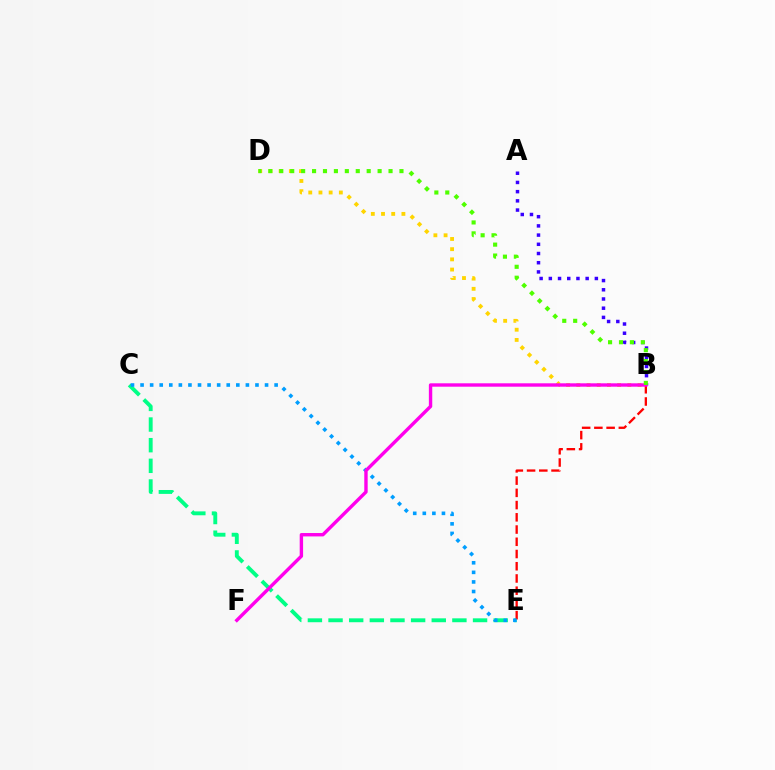{('C', 'E'): [{'color': '#00ff86', 'line_style': 'dashed', 'thickness': 2.8}, {'color': '#009eff', 'line_style': 'dotted', 'thickness': 2.6}], ('B', 'E'): [{'color': '#ff0000', 'line_style': 'dashed', 'thickness': 1.66}], ('A', 'B'): [{'color': '#3700ff', 'line_style': 'dotted', 'thickness': 2.5}], ('B', 'D'): [{'color': '#ffd500', 'line_style': 'dotted', 'thickness': 2.77}, {'color': '#4fff00', 'line_style': 'dotted', 'thickness': 2.97}], ('B', 'F'): [{'color': '#ff00ed', 'line_style': 'solid', 'thickness': 2.44}]}